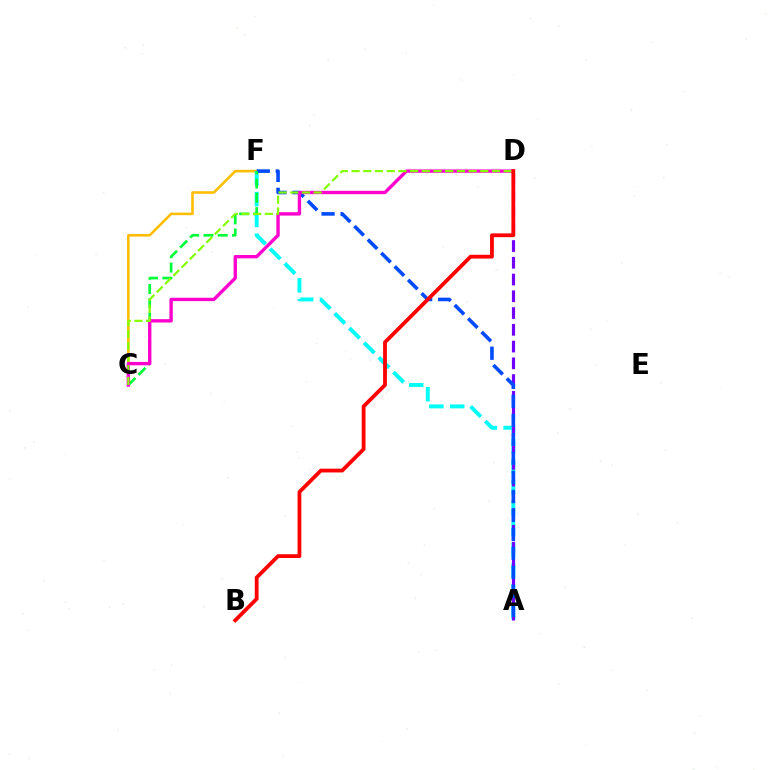{('C', 'F'): [{'color': '#ffbd00', 'line_style': 'solid', 'thickness': 1.85}, {'color': '#00ff39', 'line_style': 'dashed', 'thickness': 1.94}], ('A', 'F'): [{'color': '#00fff6', 'line_style': 'dashed', 'thickness': 2.82}, {'color': '#004bff', 'line_style': 'dashed', 'thickness': 2.58}], ('A', 'D'): [{'color': '#7200ff', 'line_style': 'dashed', 'thickness': 2.28}], ('C', 'D'): [{'color': '#ff00cf', 'line_style': 'solid', 'thickness': 2.41}, {'color': '#84ff00', 'line_style': 'dashed', 'thickness': 1.59}], ('B', 'D'): [{'color': '#ff0000', 'line_style': 'solid', 'thickness': 2.73}]}